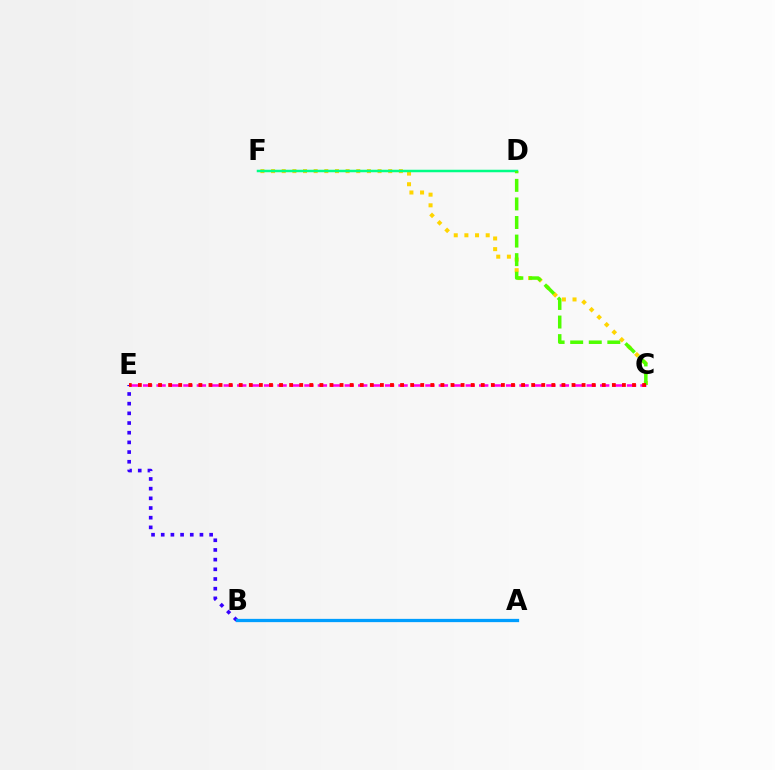{('B', 'E'): [{'color': '#3700ff', 'line_style': 'dotted', 'thickness': 2.63}], ('C', 'E'): [{'color': '#ff00ed', 'line_style': 'dashed', 'thickness': 1.83}, {'color': '#ff0000', 'line_style': 'dotted', 'thickness': 2.74}], ('C', 'F'): [{'color': '#ffd500', 'line_style': 'dotted', 'thickness': 2.89}], ('D', 'F'): [{'color': '#00ff86', 'line_style': 'solid', 'thickness': 1.8}], ('A', 'B'): [{'color': '#009eff', 'line_style': 'solid', 'thickness': 2.35}], ('C', 'D'): [{'color': '#4fff00', 'line_style': 'dashed', 'thickness': 2.52}]}